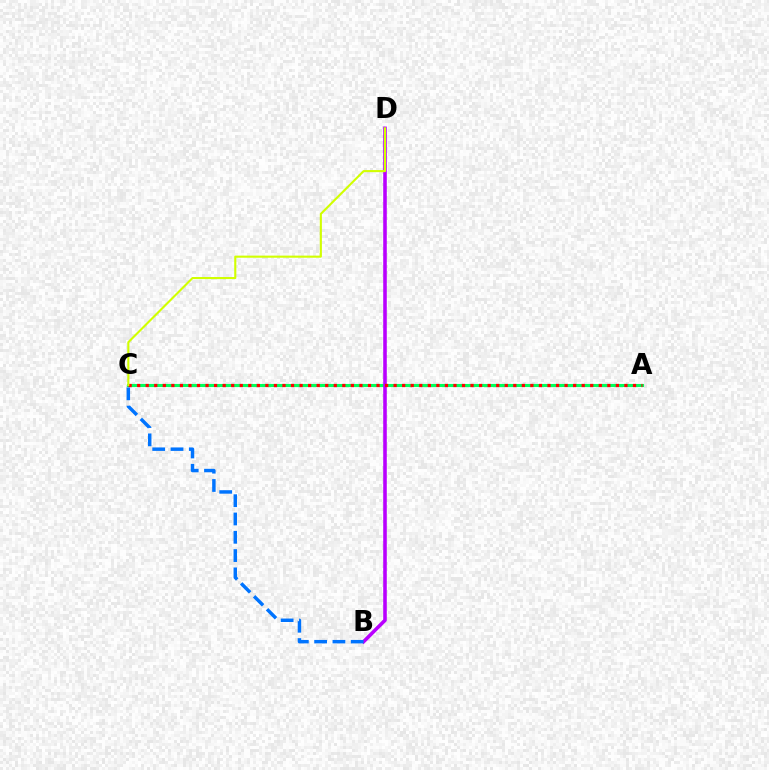{('A', 'C'): [{'color': '#00ff5c', 'line_style': 'solid', 'thickness': 2.23}, {'color': '#ff0000', 'line_style': 'dotted', 'thickness': 2.32}], ('B', 'D'): [{'color': '#b900ff', 'line_style': 'solid', 'thickness': 2.57}], ('B', 'C'): [{'color': '#0074ff', 'line_style': 'dashed', 'thickness': 2.49}], ('C', 'D'): [{'color': '#d1ff00', 'line_style': 'solid', 'thickness': 1.52}]}